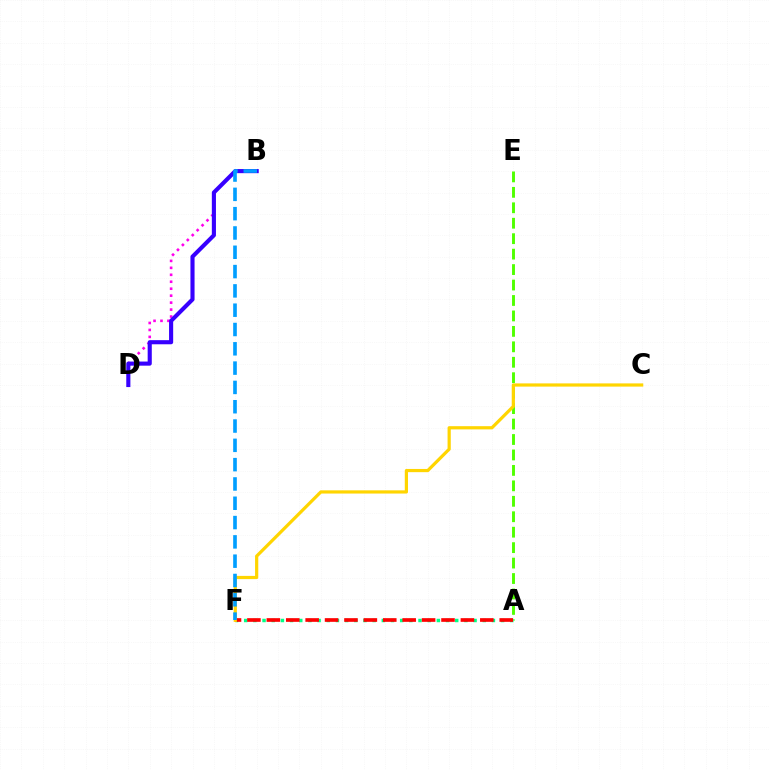{('A', 'E'): [{'color': '#4fff00', 'line_style': 'dashed', 'thickness': 2.1}], ('A', 'F'): [{'color': '#00ff86', 'line_style': 'dotted', 'thickness': 2.49}, {'color': '#ff0000', 'line_style': 'dashed', 'thickness': 2.64}], ('B', 'D'): [{'color': '#ff00ed', 'line_style': 'dotted', 'thickness': 1.89}, {'color': '#3700ff', 'line_style': 'solid', 'thickness': 2.96}], ('C', 'F'): [{'color': '#ffd500', 'line_style': 'solid', 'thickness': 2.31}], ('B', 'F'): [{'color': '#009eff', 'line_style': 'dashed', 'thickness': 2.62}]}